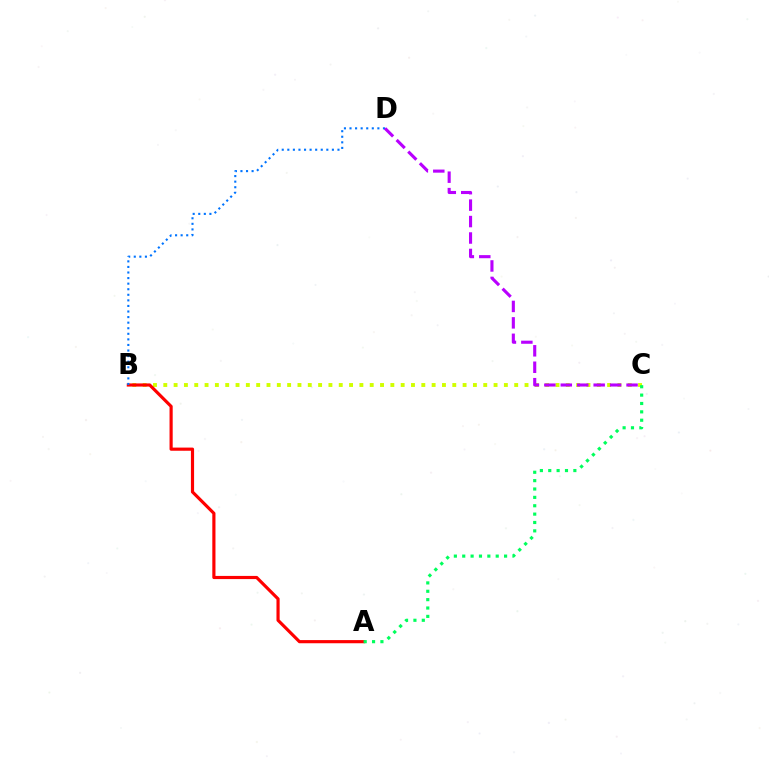{('B', 'C'): [{'color': '#d1ff00', 'line_style': 'dotted', 'thickness': 2.8}], ('A', 'B'): [{'color': '#ff0000', 'line_style': 'solid', 'thickness': 2.28}], ('B', 'D'): [{'color': '#0074ff', 'line_style': 'dotted', 'thickness': 1.51}], ('A', 'C'): [{'color': '#00ff5c', 'line_style': 'dotted', 'thickness': 2.27}], ('C', 'D'): [{'color': '#b900ff', 'line_style': 'dashed', 'thickness': 2.23}]}